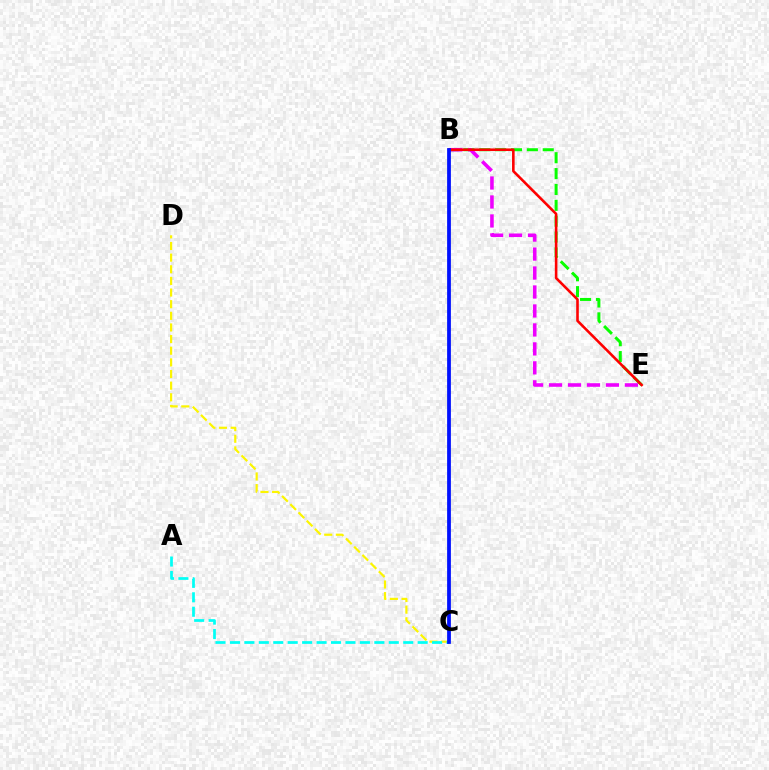{('C', 'D'): [{'color': '#fcf500', 'line_style': 'dashed', 'thickness': 1.58}], ('A', 'C'): [{'color': '#00fff6', 'line_style': 'dashed', 'thickness': 1.96}], ('B', 'E'): [{'color': '#08ff00', 'line_style': 'dashed', 'thickness': 2.16}, {'color': '#ee00ff', 'line_style': 'dashed', 'thickness': 2.58}, {'color': '#ff0000', 'line_style': 'solid', 'thickness': 1.86}], ('B', 'C'): [{'color': '#0010ff', 'line_style': 'solid', 'thickness': 2.71}]}